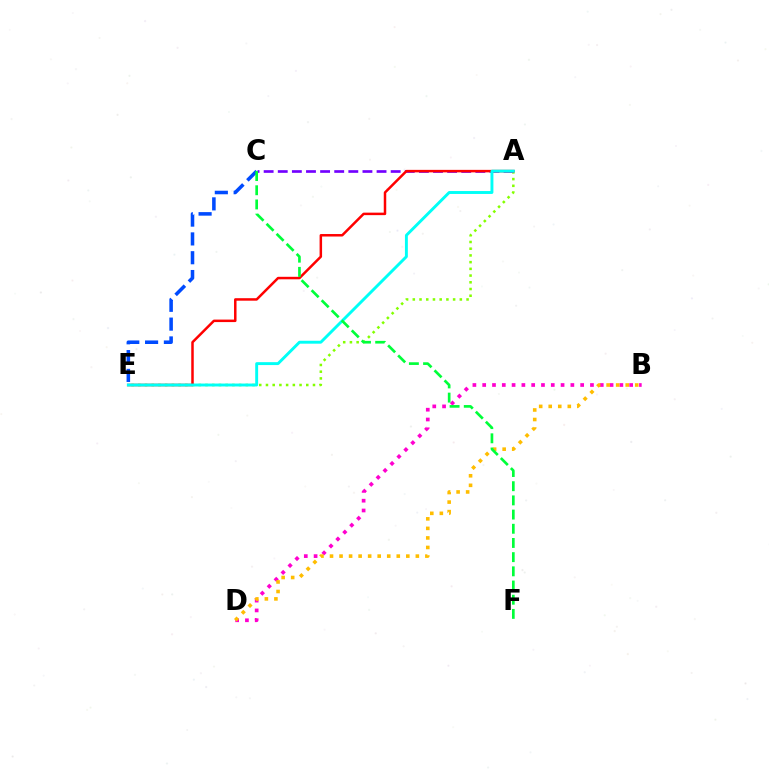{('B', 'D'): [{'color': '#ff00cf', 'line_style': 'dotted', 'thickness': 2.66}, {'color': '#ffbd00', 'line_style': 'dotted', 'thickness': 2.59}], ('A', 'E'): [{'color': '#84ff00', 'line_style': 'dotted', 'thickness': 1.83}, {'color': '#ff0000', 'line_style': 'solid', 'thickness': 1.8}, {'color': '#00fff6', 'line_style': 'solid', 'thickness': 2.1}], ('C', 'E'): [{'color': '#004bff', 'line_style': 'dashed', 'thickness': 2.56}], ('A', 'C'): [{'color': '#7200ff', 'line_style': 'dashed', 'thickness': 1.92}], ('C', 'F'): [{'color': '#00ff39', 'line_style': 'dashed', 'thickness': 1.93}]}